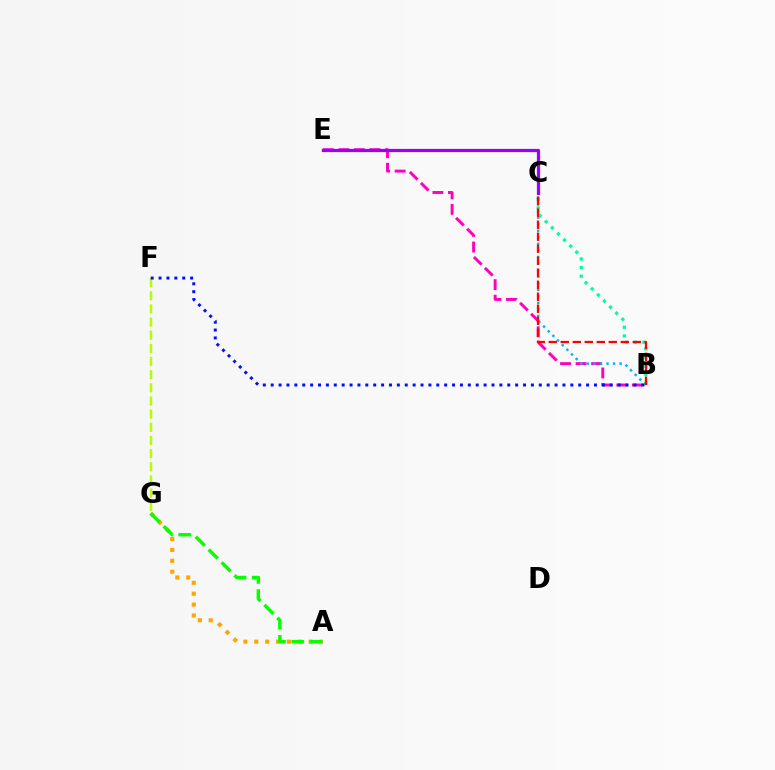{('F', 'G'): [{'color': '#b3ff00', 'line_style': 'dashed', 'thickness': 1.79}], ('B', 'E'): [{'color': '#ff00bd', 'line_style': 'dashed', 'thickness': 2.11}], ('B', 'C'): [{'color': '#00ff9d', 'line_style': 'dotted', 'thickness': 2.34}, {'color': '#00b5ff', 'line_style': 'dotted', 'thickness': 1.78}, {'color': '#ff0000', 'line_style': 'dashed', 'thickness': 1.63}], ('B', 'F'): [{'color': '#0010ff', 'line_style': 'dotted', 'thickness': 2.14}], ('C', 'E'): [{'color': '#9b00ff', 'line_style': 'solid', 'thickness': 2.32}], ('A', 'G'): [{'color': '#ffa500', 'line_style': 'dotted', 'thickness': 2.96}, {'color': '#08ff00', 'line_style': 'dashed', 'thickness': 2.48}]}